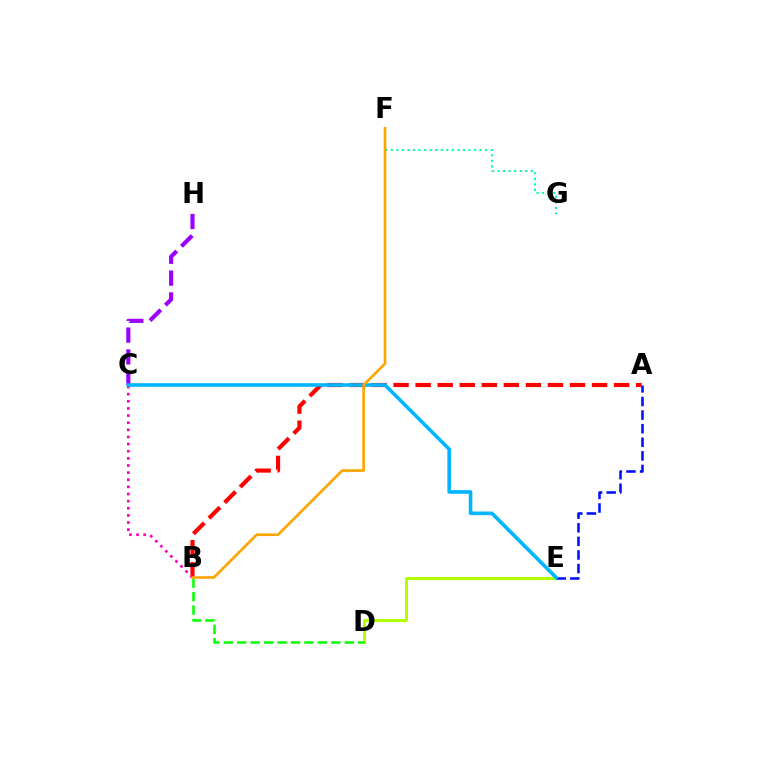{('F', 'G'): [{'color': '#00ff9d', 'line_style': 'dotted', 'thickness': 1.51}], ('D', 'E'): [{'color': '#b3ff00', 'line_style': 'solid', 'thickness': 2.18}], ('C', 'H'): [{'color': '#9b00ff', 'line_style': 'dashed', 'thickness': 2.96}], ('A', 'E'): [{'color': '#0010ff', 'line_style': 'dashed', 'thickness': 1.85}], ('A', 'B'): [{'color': '#ff0000', 'line_style': 'dashed', 'thickness': 3.0}], ('B', 'D'): [{'color': '#08ff00', 'line_style': 'dashed', 'thickness': 1.83}], ('B', 'C'): [{'color': '#ff00bd', 'line_style': 'dotted', 'thickness': 1.94}], ('C', 'E'): [{'color': '#00b5ff', 'line_style': 'solid', 'thickness': 2.6}], ('B', 'F'): [{'color': '#ffa500', 'line_style': 'solid', 'thickness': 1.91}]}